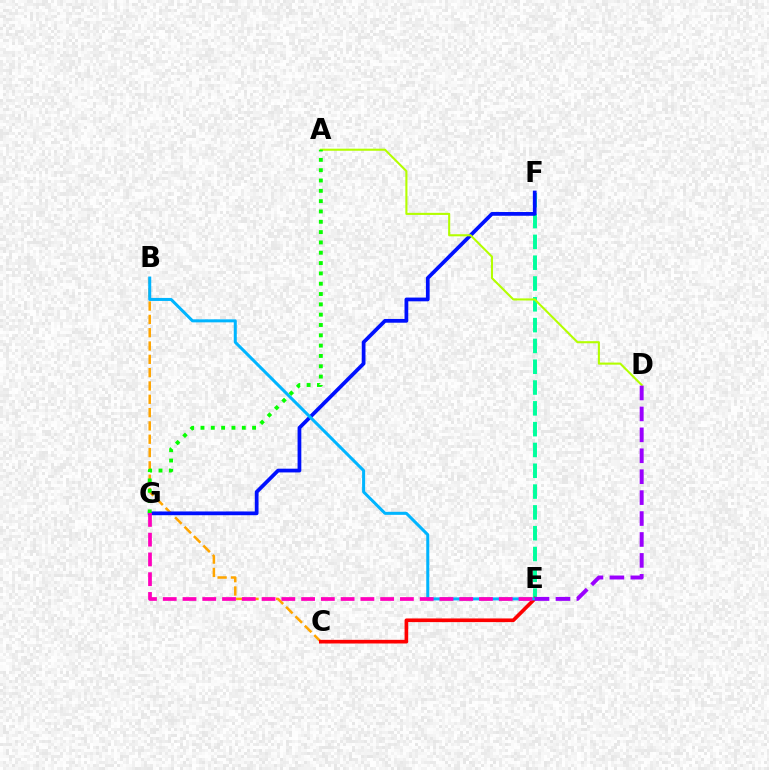{('B', 'C'): [{'color': '#ffa500', 'line_style': 'dashed', 'thickness': 1.81}], ('E', 'F'): [{'color': '#00ff9d', 'line_style': 'dashed', 'thickness': 2.83}], ('F', 'G'): [{'color': '#0010ff', 'line_style': 'solid', 'thickness': 2.7}], ('C', 'E'): [{'color': '#ff0000', 'line_style': 'solid', 'thickness': 2.63}], ('A', 'D'): [{'color': '#b3ff00', 'line_style': 'solid', 'thickness': 1.51}], ('B', 'E'): [{'color': '#00b5ff', 'line_style': 'solid', 'thickness': 2.18}], ('D', 'E'): [{'color': '#9b00ff', 'line_style': 'dashed', 'thickness': 2.84}], ('A', 'G'): [{'color': '#08ff00', 'line_style': 'dotted', 'thickness': 2.8}], ('E', 'G'): [{'color': '#ff00bd', 'line_style': 'dashed', 'thickness': 2.69}]}